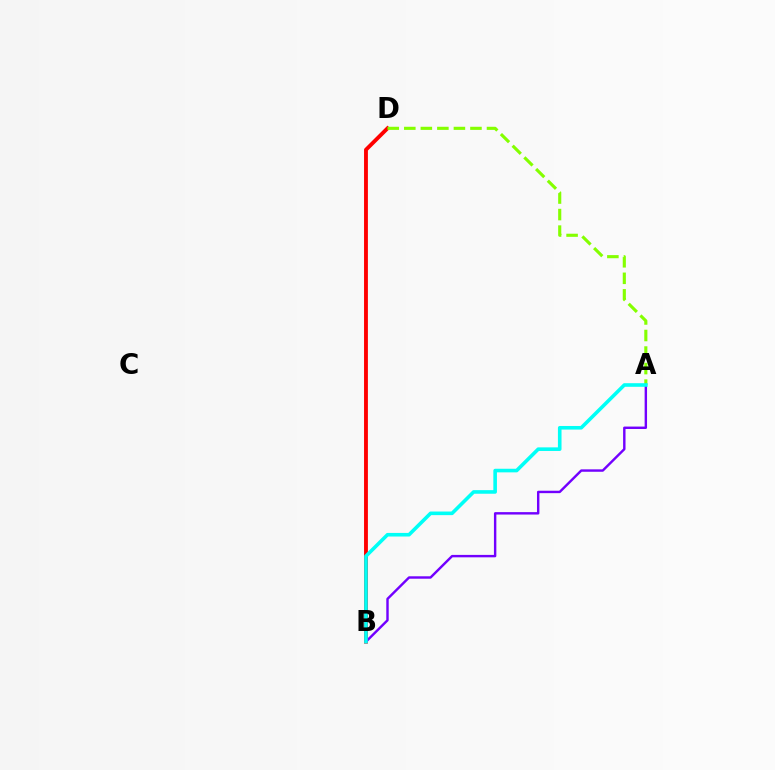{('B', 'D'): [{'color': '#ff0000', 'line_style': 'solid', 'thickness': 2.78}], ('A', 'D'): [{'color': '#84ff00', 'line_style': 'dashed', 'thickness': 2.25}], ('A', 'B'): [{'color': '#7200ff', 'line_style': 'solid', 'thickness': 1.74}, {'color': '#00fff6', 'line_style': 'solid', 'thickness': 2.59}]}